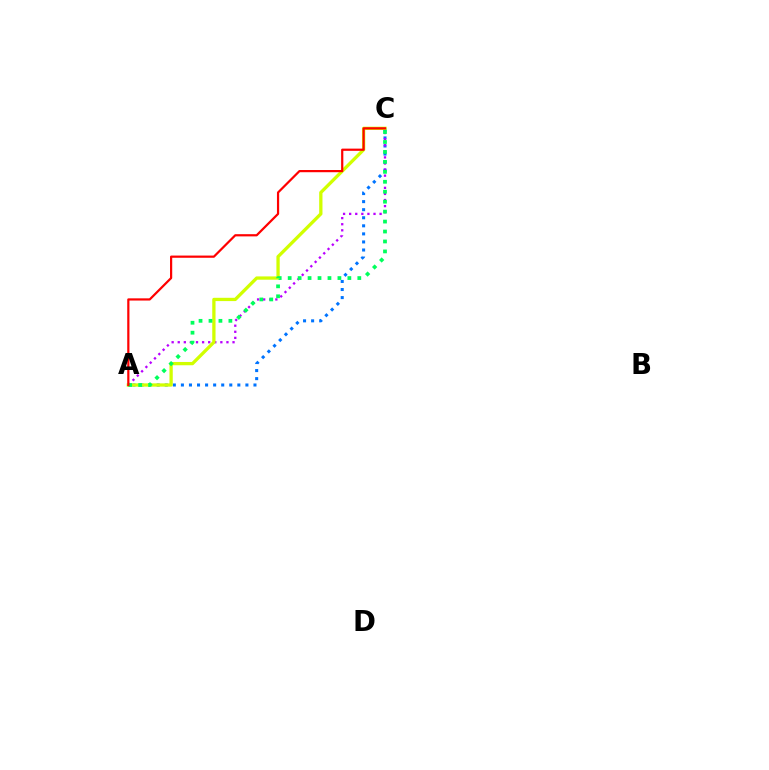{('A', 'C'): [{'color': '#0074ff', 'line_style': 'dotted', 'thickness': 2.19}, {'color': '#b900ff', 'line_style': 'dotted', 'thickness': 1.65}, {'color': '#d1ff00', 'line_style': 'solid', 'thickness': 2.37}, {'color': '#00ff5c', 'line_style': 'dotted', 'thickness': 2.7}, {'color': '#ff0000', 'line_style': 'solid', 'thickness': 1.59}]}